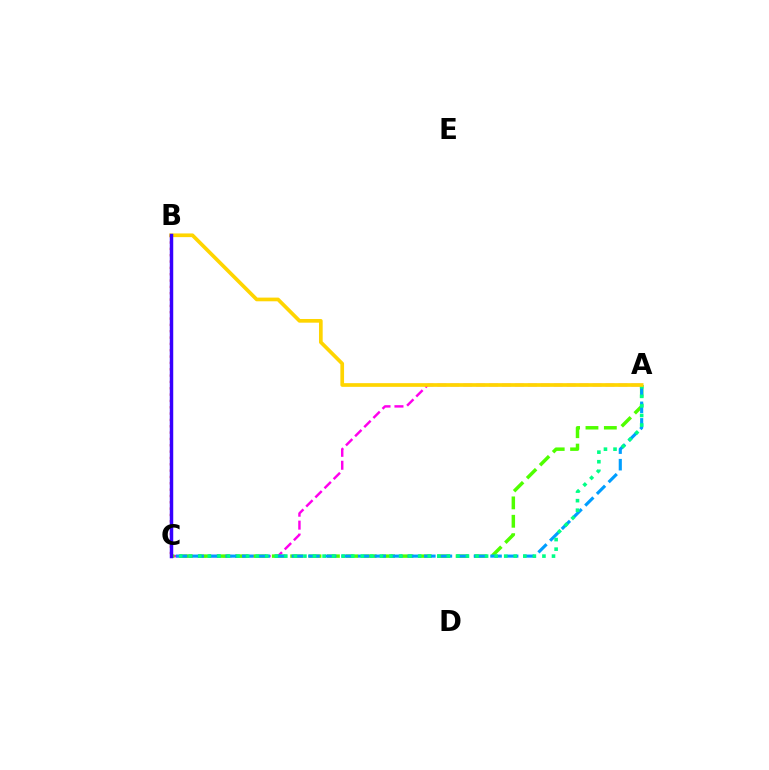{('A', 'C'): [{'color': '#ff00ed', 'line_style': 'dashed', 'thickness': 1.76}, {'color': '#4fff00', 'line_style': 'dashed', 'thickness': 2.5}, {'color': '#009eff', 'line_style': 'dashed', 'thickness': 2.25}, {'color': '#00ff86', 'line_style': 'dotted', 'thickness': 2.6}], ('B', 'C'): [{'color': '#ff0000', 'line_style': 'dotted', 'thickness': 1.72}, {'color': '#3700ff', 'line_style': 'solid', 'thickness': 2.5}], ('A', 'B'): [{'color': '#ffd500', 'line_style': 'solid', 'thickness': 2.66}]}